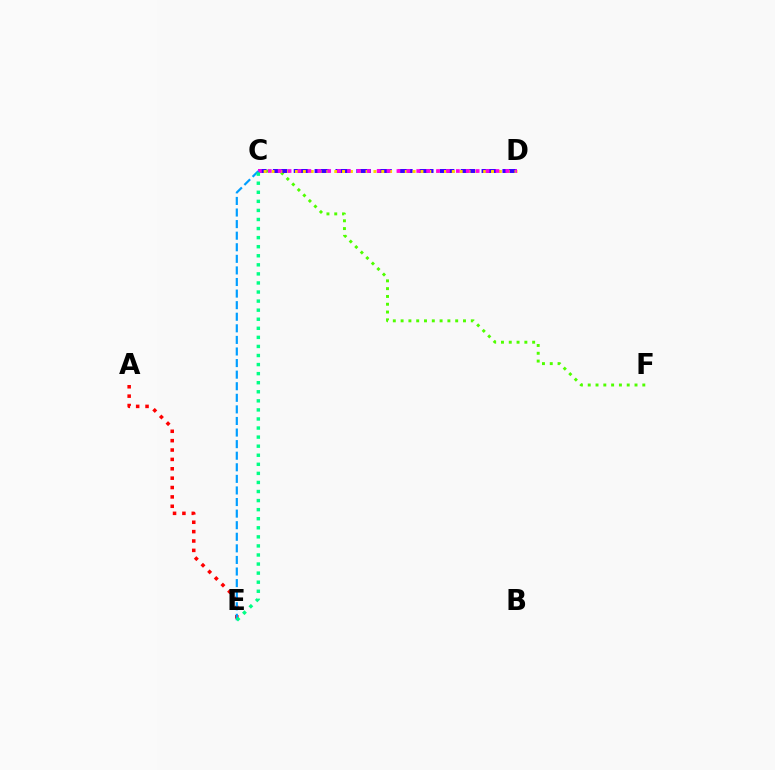{('C', 'F'): [{'color': '#4fff00', 'line_style': 'dotted', 'thickness': 2.12}], ('A', 'E'): [{'color': '#ff0000', 'line_style': 'dotted', 'thickness': 2.55}], ('C', 'D'): [{'color': '#3700ff', 'line_style': 'dashed', 'thickness': 2.84}, {'color': '#ffd500', 'line_style': 'dotted', 'thickness': 2.13}, {'color': '#ff00ed', 'line_style': 'dotted', 'thickness': 2.69}], ('C', 'E'): [{'color': '#009eff', 'line_style': 'dashed', 'thickness': 1.57}, {'color': '#00ff86', 'line_style': 'dotted', 'thickness': 2.46}]}